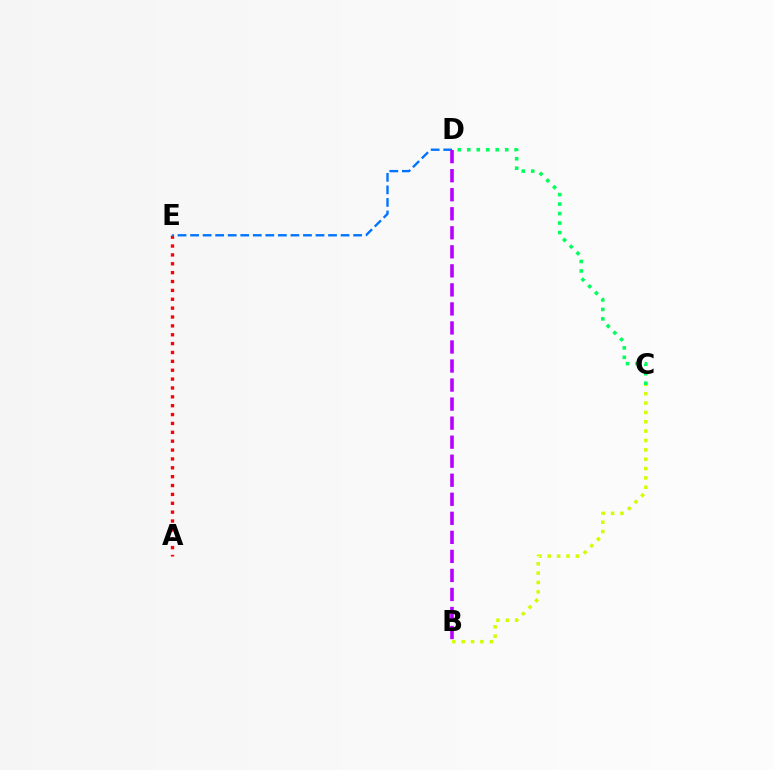{('B', 'C'): [{'color': '#d1ff00', 'line_style': 'dotted', 'thickness': 2.54}], ('A', 'E'): [{'color': '#ff0000', 'line_style': 'dotted', 'thickness': 2.41}], ('D', 'E'): [{'color': '#0074ff', 'line_style': 'dashed', 'thickness': 1.7}], ('B', 'D'): [{'color': '#b900ff', 'line_style': 'dashed', 'thickness': 2.59}], ('C', 'D'): [{'color': '#00ff5c', 'line_style': 'dotted', 'thickness': 2.58}]}